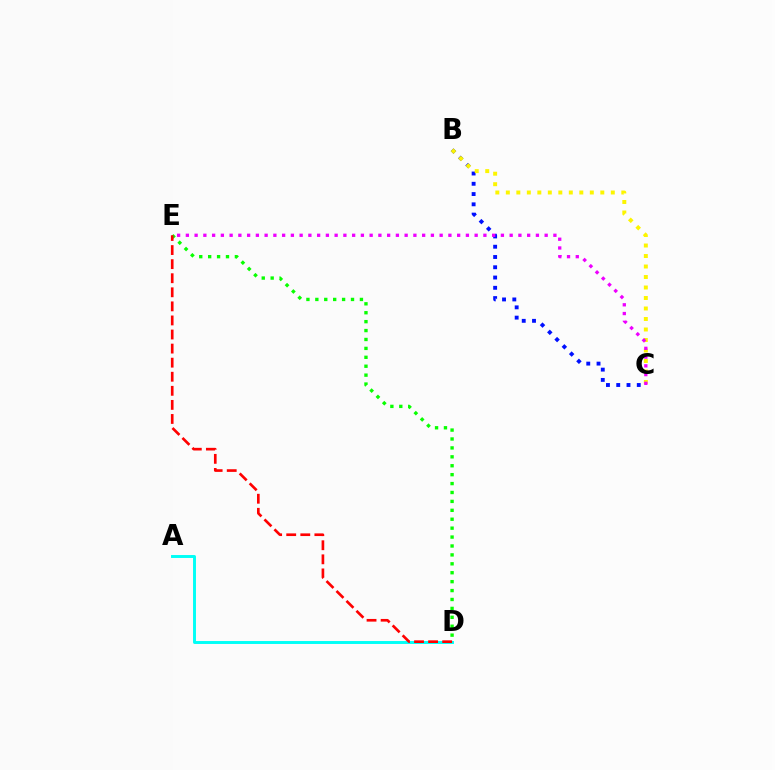{('B', 'C'): [{'color': '#0010ff', 'line_style': 'dotted', 'thickness': 2.79}, {'color': '#fcf500', 'line_style': 'dotted', 'thickness': 2.85}], ('A', 'D'): [{'color': '#00fff6', 'line_style': 'solid', 'thickness': 2.11}], ('D', 'E'): [{'color': '#08ff00', 'line_style': 'dotted', 'thickness': 2.42}, {'color': '#ff0000', 'line_style': 'dashed', 'thickness': 1.91}], ('C', 'E'): [{'color': '#ee00ff', 'line_style': 'dotted', 'thickness': 2.38}]}